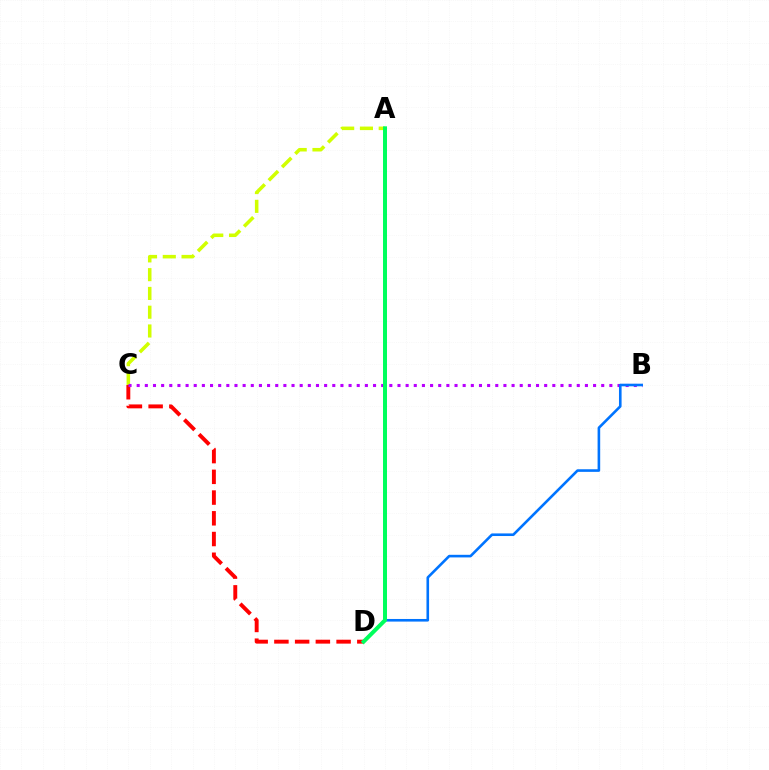{('C', 'D'): [{'color': '#ff0000', 'line_style': 'dashed', 'thickness': 2.82}], ('A', 'C'): [{'color': '#d1ff00', 'line_style': 'dashed', 'thickness': 2.55}], ('B', 'C'): [{'color': '#b900ff', 'line_style': 'dotted', 'thickness': 2.21}], ('B', 'D'): [{'color': '#0074ff', 'line_style': 'solid', 'thickness': 1.88}], ('A', 'D'): [{'color': '#00ff5c', 'line_style': 'solid', 'thickness': 2.87}]}